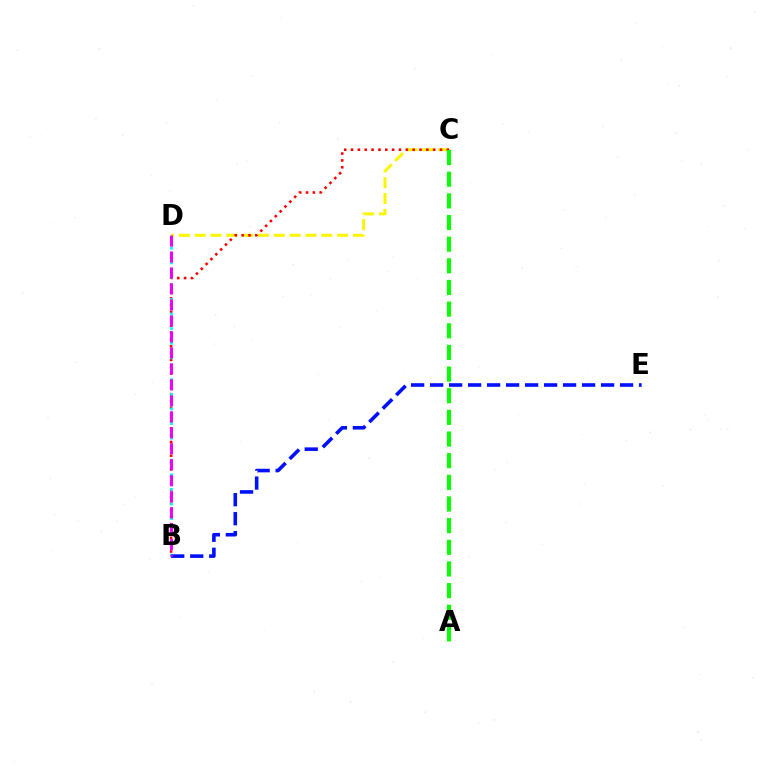{('C', 'D'): [{'color': '#fcf500', 'line_style': 'dashed', 'thickness': 2.15}], ('B', 'C'): [{'color': '#ff0000', 'line_style': 'dotted', 'thickness': 1.86}], ('B', 'D'): [{'color': '#00fff6', 'line_style': 'dotted', 'thickness': 1.99}, {'color': '#ee00ff', 'line_style': 'dashed', 'thickness': 2.17}], ('B', 'E'): [{'color': '#0010ff', 'line_style': 'dashed', 'thickness': 2.58}], ('A', 'C'): [{'color': '#08ff00', 'line_style': 'dashed', 'thickness': 2.94}]}